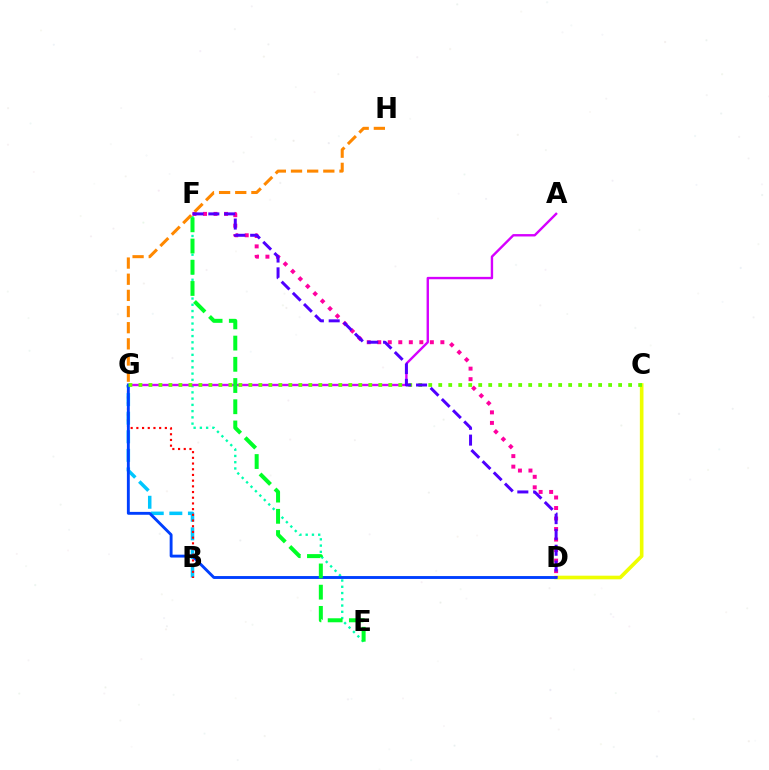{('C', 'D'): [{'color': '#eeff00', 'line_style': 'solid', 'thickness': 2.62}], ('E', 'F'): [{'color': '#00ffaf', 'line_style': 'dotted', 'thickness': 1.7}, {'color': '#00ff27', 'line_style': 'dashed', 'thickness': 2.88}], ('D', 'F'): [{'color': '#ff00a0', 'line_style': 'dotted', 'thickness': 2.86}, {'color': '#4f00ff', 'line_style': 'dashed', 'thickness': 2.15}], ('B', 'G'): [{'color': '#00c7ff', 'line_style': 'dashed', 'thickness': 2.53}, {'color': '#ff0000', 'line_style': 'dotted', 'thickness': 1.55}], ('G', 'H'): [{'color': '#ff8800', 'line_style': 'dashed', 'thickness': 2.19}], ('A', 'G'): [{'color': '#d600ff', 'line_style': 'solid', 'thickness': 1.72}], ('D', 'G'): [{'color': '#003fff', 'line_style': 'solid', 'thickness': 2.08}], ('C', 'G'): [{'color': '#66ff00', 'line_style': 'dotted', 'thickness': 2.72}]}